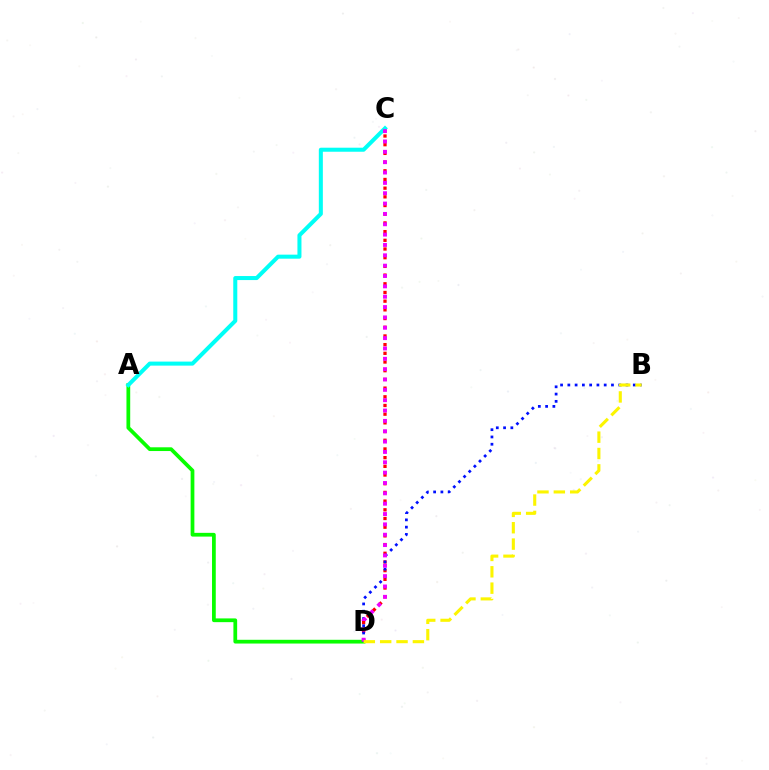{('C', 'D'): [{'color': '#ff0000', 'line_style': 'dotted', 'thickness': 2.36}, {'color': '#ee00ff', 'line_style': 'dotted', 'thickness': 2.81}], ('A', 'D'): [{'color': '#08ff00', 'line_style': 'solid', 'thickness': 2.7}], ('B', 'D'): [{'color': '#0010ff', 'line_style': 'dotted', 'thickness': 1.98}, {'color': '#fcf500', 'line_style': 'dashed', 'thickness': 2.22}], ('A', 'C'): [{'color': '#00fff6', 'line_style': 'solid', 'thickness': 2.9}]}